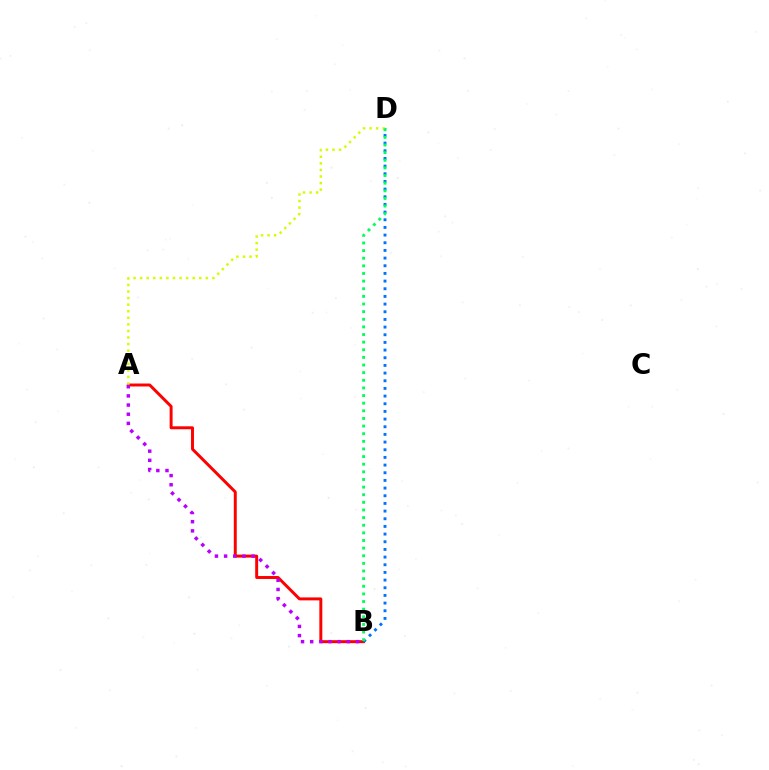{('A', 'B'): [{'color': '#ff0000', 'line_style': 'solid', 'thickness': 2.13}, {'color': '#b900ff', 'line_style': 'dotted', 'thickness': 2.49}], ('B', 'D'): [{'color': '#0074ff', 'line_style': 'dotted', 'thickness': 2.08}, {'color': '#00ff5c', 'line_style': 'dotted', 'thickness': 2.07}], ('A', 'D'): [{'color': '#d1ff00', 'line_style': 'dotted', 'thickness': 1.78}]}